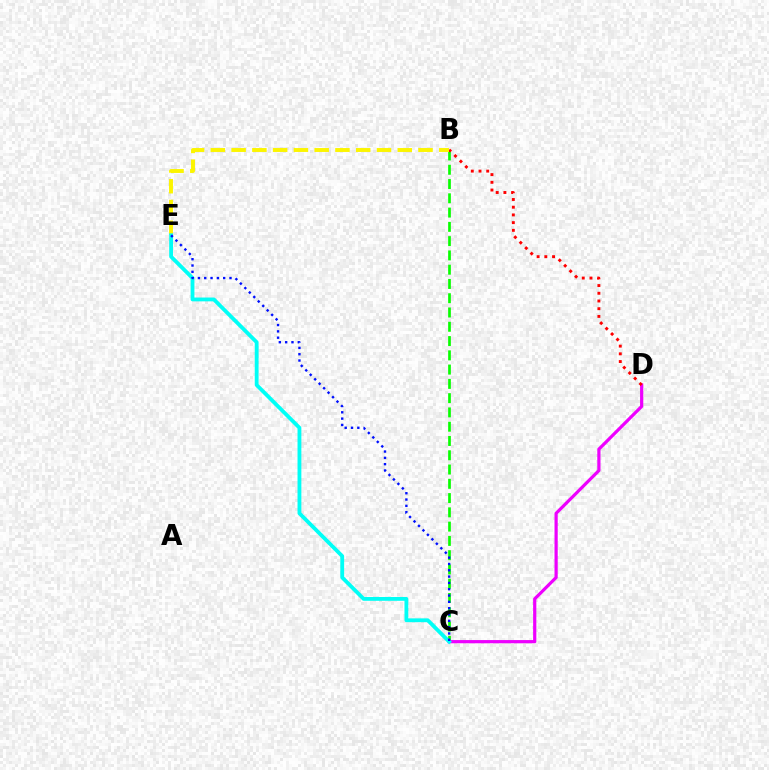{('B', 'C'): [{'color': '#08ff00', 'line_style': 'dashed', 'thickness': 1.94}], ('C', 'D'): [{'color': '#ee00ff', 'line_style': 'solid', 'thickness': 2.31}], ('B', 'D'): [{'color': '#ff0000', 'line_style': 'dotted', 'thickness': 2.1}], ('B', 'E'): [{'color': '#fcf500', 'line_style': 'dashed', 'thickness': 2.82}], ('C', 'E'): [{'color': '#00fff6', 'line_style': 'solid', 'thickness': 2.75}, {'color': '#0010ff', 'line_style': 'dotted', 'thickness': 1.72}]}